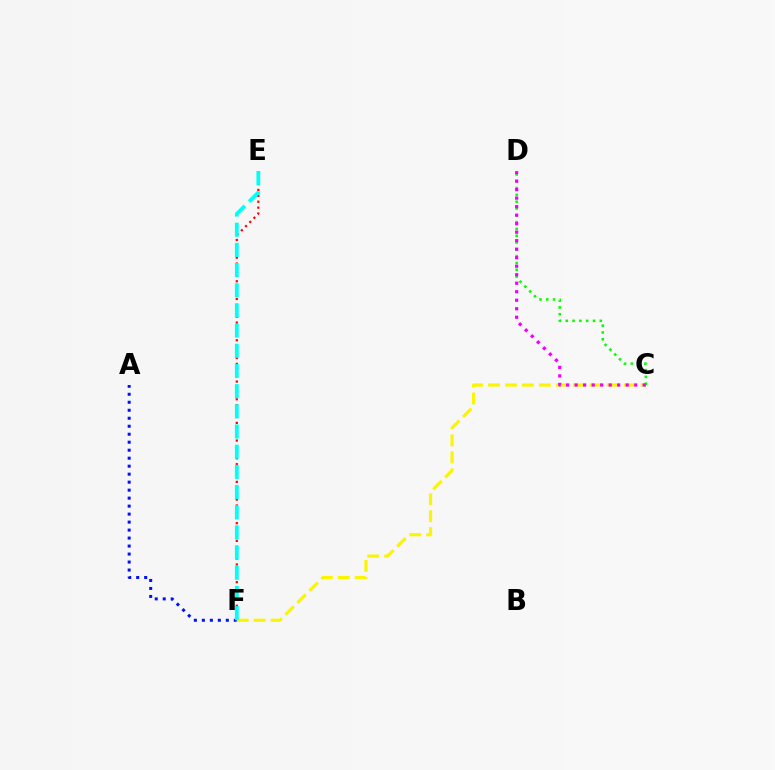{('A', 'F'): [{'color': '#0010ff', 'line_style': 'dotted', 'thickness': 2.17}], ('C', 'F'): [{'color': '#fcf500', 'line_style': 'dashed', 'thickness': 2.3}], ('C', 'D'): [{'color': '#08ff00', 'line_style': 'dotted', 'thickness': 1.85}, {'color': '#ee00ff', 'line_style': 'dotted', 'thickness': 2.31}], ('E', 'F'): [{'color': '#ff0000', 'line_style': 'dotted', 'thickness': 1.6}, {'color': '#00fff6', 'line_style': 'dashed', 'thickness': 2.74}]}